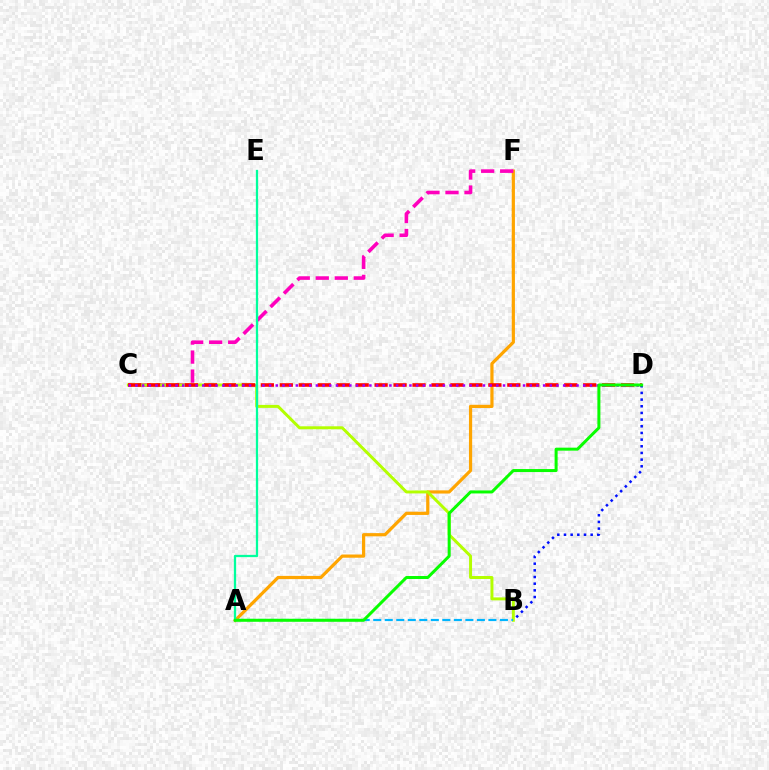{('A', 'F'): [{'color': '#ffa500', 'line_style': 'solid', 'thickness': 2.31}], ('C', 'F'): [{'color': '#ff00bd', 'line_style': 'dashed', 'thickness': 2.58}], ('B', 'C'): [{'color': '#b3ff00', 'line_style': 'solid', 'thickness': 2.14}], ('C', 'D'): [{'color': '#ff0000', 'line_style': 'dashed', 'thickness': 2.58}, {'color': '#9b00ff', 'line_style': 'dotted', 'thickness': 1.82}], ('A', 'B'): [{'color': '#00b5ff', 'line_style': 'dashed', 'thickness': 1.56}], ('A', 'E'): [{'color': '#00ff9d', 'line_style': 'solid', 'thickness': 1.64}], ('B', 'D'): [{'color': '#0010ff', 'line_style': 'dotted', 'thickness': 1.81}], ('A', 'D'): [{'color': '#08ff00', 'line_style': 'solid', 'thickness': 2.17}]}